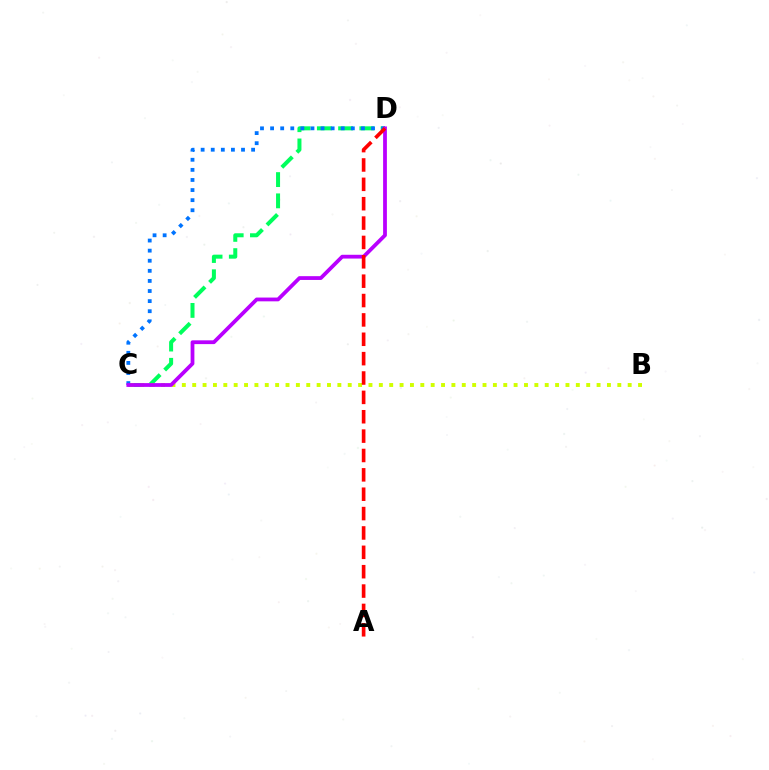{('C', 'D'): [{'color': '#00ff5c', 'line_style': 'dashed', 'thickness': 2.89}, {'color': '#0074ff', 'line_style': 'dotted', 'thickness': 2.74}, {'color': '#b900ff', 'line_style': 'solid', 'thickness': 2.72}], ('B', 'C'): [{'color': '#d1ff00', 'line_style': 'dotted', 'thickness': 2.82}], ('A', 'D'): [{'color': '#ff0000', 'line_style': 'dashed', 'thickness': 2.63}]}